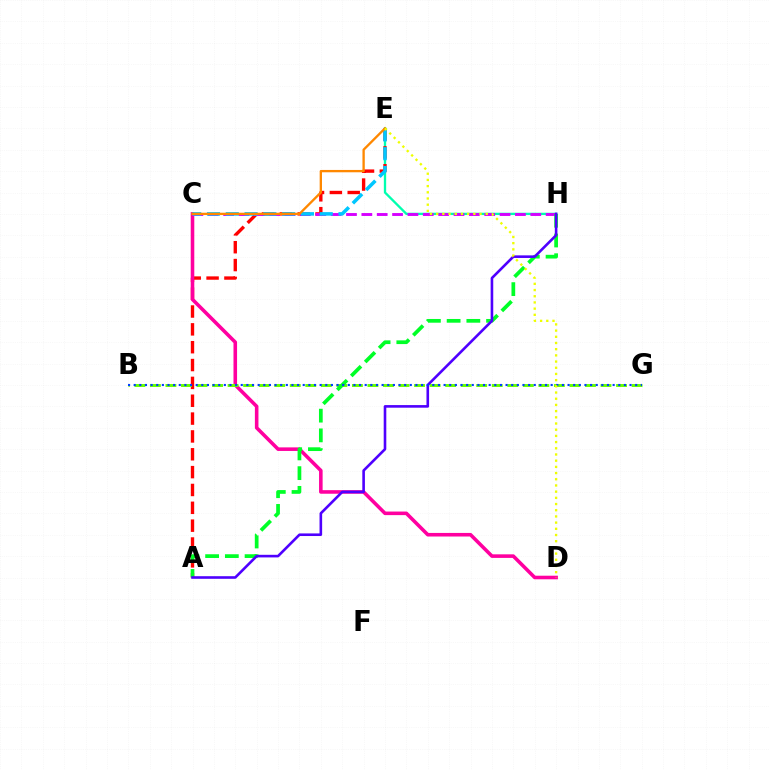{('E', 'H'): [{'color': '#00ffaf', 'line_style': 'solid', 'thickness': 1.67}], ('A', 'E'): [{'color': '#ff0000', 'line_style': 'dashed', 'thickness': 2.42}], ('C', 'H'): [{'color': '#d600ff', 'line_style': 'dashed', 'thickness': 2.09}], ('C', 'D'): [{'color': '#ff00a0', 'line_style': 'solid', 'thickness': 2.58}], ('C', 'E'): [{'color': '#00c7ff', 'line_style': 'dashed', 'thickness': 2.55}, {'color': '#ff8800', 'line_style': 'solid', 'thickness': 1.68}], ('B', 'G'): [{'color': '#66ff00', 'line_style': 'dashed', 'thickness': 2.11}, {'color': '#003fff', 'line_style': 'dotted', 'thickness': 1.53}], ('A', 'H'): [{'color': '#00ff27', 'line_style': 'dashed', 'thickness': 2.68}, {'color': '#4f00ff', 'line_style': 'solid', 'thickness': 1.88}], ('D', 'E'): [{'color': '#eeff00', 'line_style': 'dotted', 'thickness': 1.68}]}